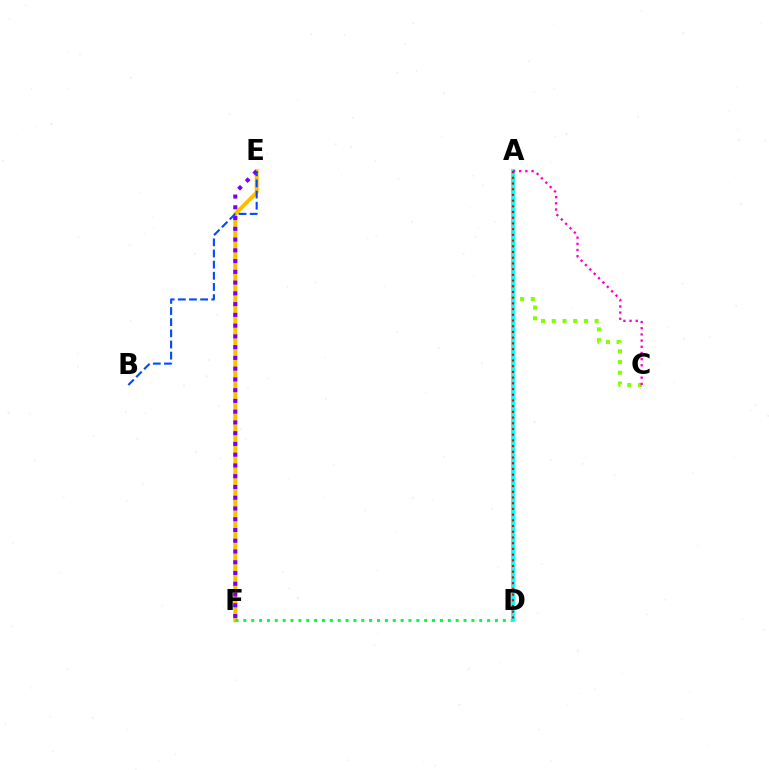{('A', 'C'): [{'color': '#84ff00', 'line_style': 'dotted', 'thickness': 2.92}, {'color': '#ff00cf', 'line_style': 'dotted', 'thickness': 1.68}], ('E', 'F'): [{'color': '#ffbd00', 'line_style': 'solid', 'thickness': 2.81}, {'color': '#7200ff', 'line_style': 'dotted', 'thickness': 2.92}], ('D', 'F'): [{'color': '#00ff39', 'line_style': 'dotted', 'thickness': 2.14}], ('A', 'D'): [{'color': '#00fff6', 'line_style': 'solid', 'thickness': 2.72}, {'color': '#ff0000', 'line_style': 'dotted', 'thickness': 1.55}], ('B', 'E'): [{'color': '#004bff', 'line_style': 'dashed', 'thickness': 1.51}]}